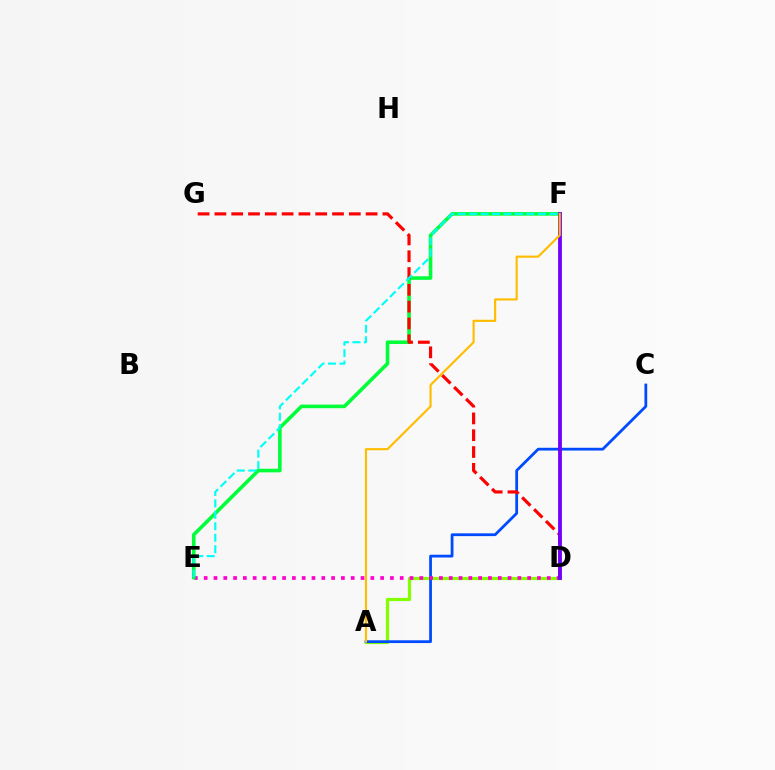{('A', 'D'): [{'color': '#84ff00', 'line_style': 'solid', 'thickness': 2.31}], ('A', 'C'): [{'color': '#004bff', 'line_style': 'solid', 'thickness': 2.0}], ('D', 'E'): [{'color': '#ff00cf', 'line_style': 'dotted', 'thickness': 2.66}], ('E', 'F'): [{'color': '#00ff39', 'line_style': 'solid', 'thickness': 2.59}, {'color': '#00fff6', 'line_style': 'dashed', 'thickness': 1.56}], ('D', 'G'): [{'color': '#ff0000', 'line_style': 'dashed', 'thickness': 2.28}], ('D', 'F'): [{'color': '#7200ff', 'line_style': 'solid', 'thickness': 2.74}], ('A', 'F'): [{'color': '#ffbd00', 'line_style': 'solid', 'thickness': 1.55}]}